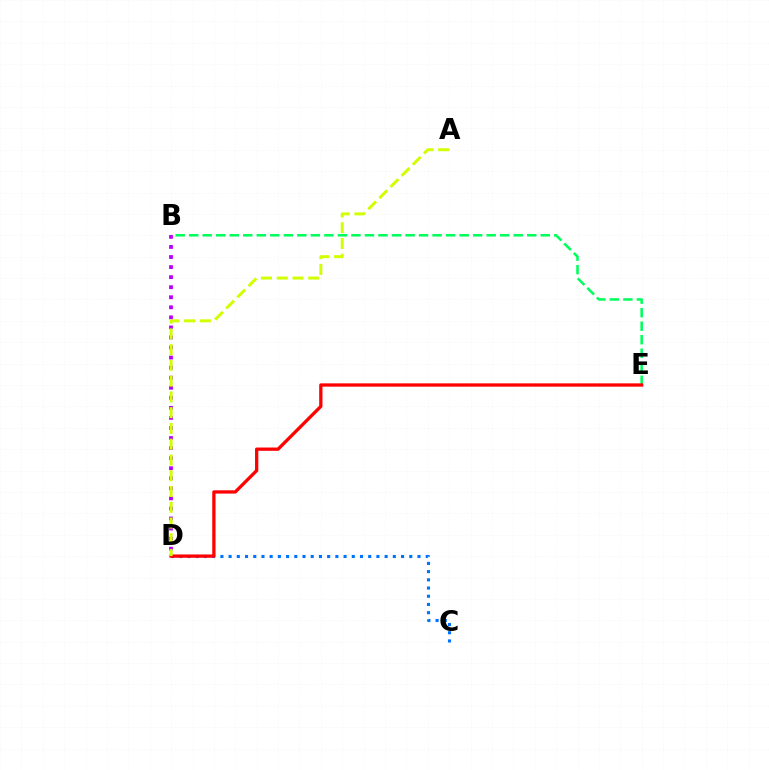{('B', 'D'): [{'color': '#b900ff', 'line_style': 'dotted', 'thickness': 2.73}], ('B', 'E'): [{'color': '#00ff5c', 'line_style': 'dashed', 'thickness': 1.84}], ('C', 'D'): [{'color': '#0074ff', 'line_style': 'dotted', 'thickness': 2.23}], ('D', 'E'): [{'color': '#ff0000', 'line_style': 'solid', 'thickness': 2.37}], ('A', 'D'): [{'color': '#d1ff00', 'line_style': 'dashed', 'thickness': 2.14}]}